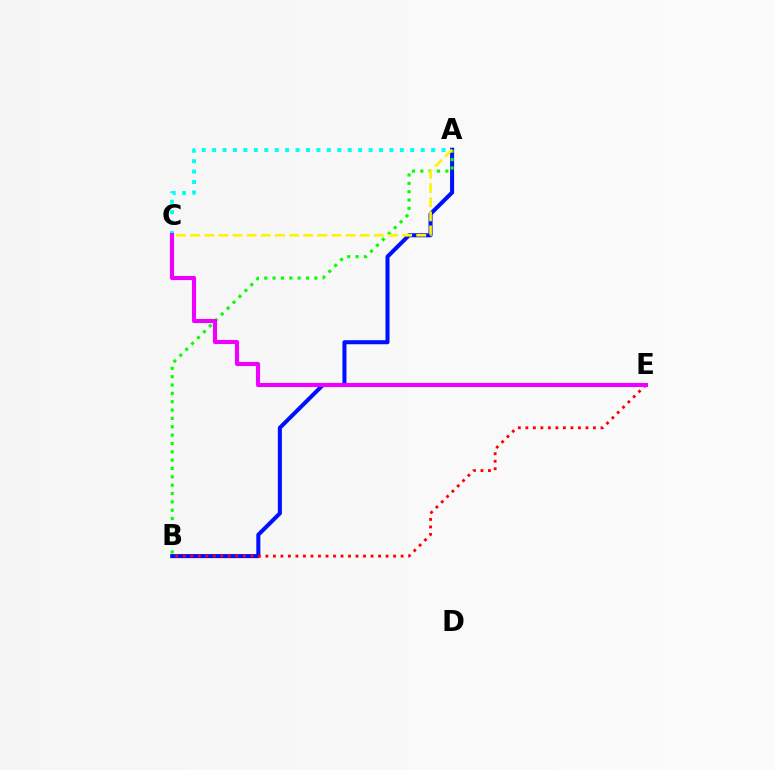{('A', 'B'): [{'color': '#0010ff', 'line_style': 'solid', 'thickness': 2.91}, {'color': '#08ff00', 'line_style': 'dotted', 'thickness': 2.27}], ('A', 'C'): [{'color': '#00fff6', 'line_style': 'dotted', 'thickness': 2.83}, {'color': '#fcf500', 'line_style': 'dashed', 'thickness': 1.92}], ('B', 'E'): [{'color': '#ff0000', 'line_style': 'dotted', 'thickness': 2.04}], ('C', 'E'): [{'color': '#ee00ff', 'line_style': 'solid', 'thickness': 2.96}]}